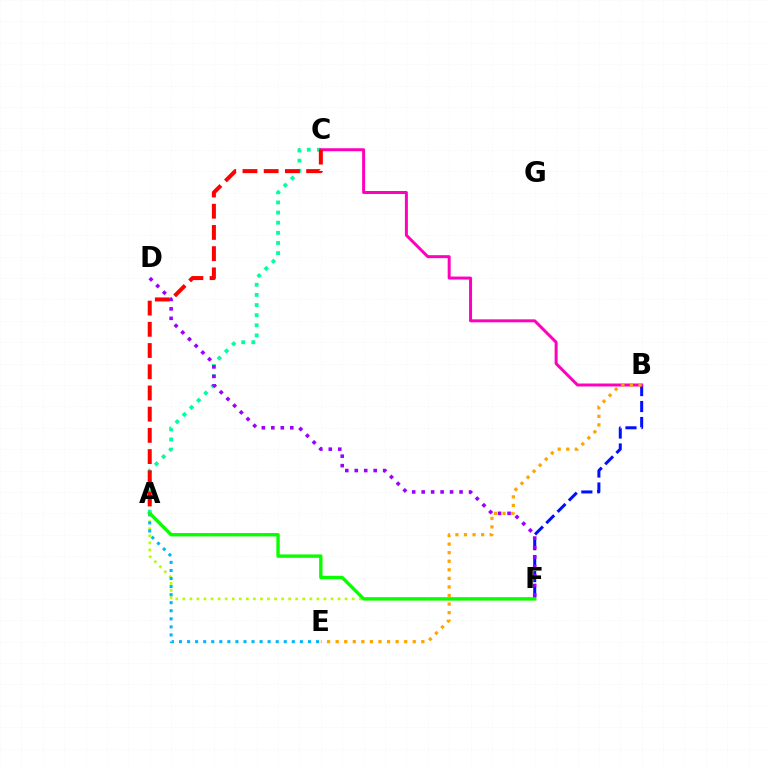{('A', 'F'): [{'color': '#b3ff00', 'line_style': 'dotted', 'thickness': 1.92}, {'color': '#08ff00', 'line_style': 'solid', 'thickness': 2.43}], ('A', 'E'): [{'color': '#00b5ff', 'line_style': 'dotted', 'thickness': 2.19}], ('A', 'C'): [{'color': '#00ff9d', 'line_style': 'dotted', 'thickness': 2.75}, {'color': '#ff0000', 'line_style': 'dashed', 'thickness': 2.88}], ('B', 'F'): [{'color': '#0010ff', 'line_style': 'dashed', 'thickness': 2.17}], ('B', 'C'): [{'color': '#ff00bd', 'line_style': 'solid', 'thickness': 2.15}], ('D', 'F'): [{'color': '#9b00ff', 'line_style': 'dotted', 'thickness': 2.57}], ('B', 'E'): [{'color': '#ffa500', 'line_style': 'dotted', 'thickness': 2.33}]}